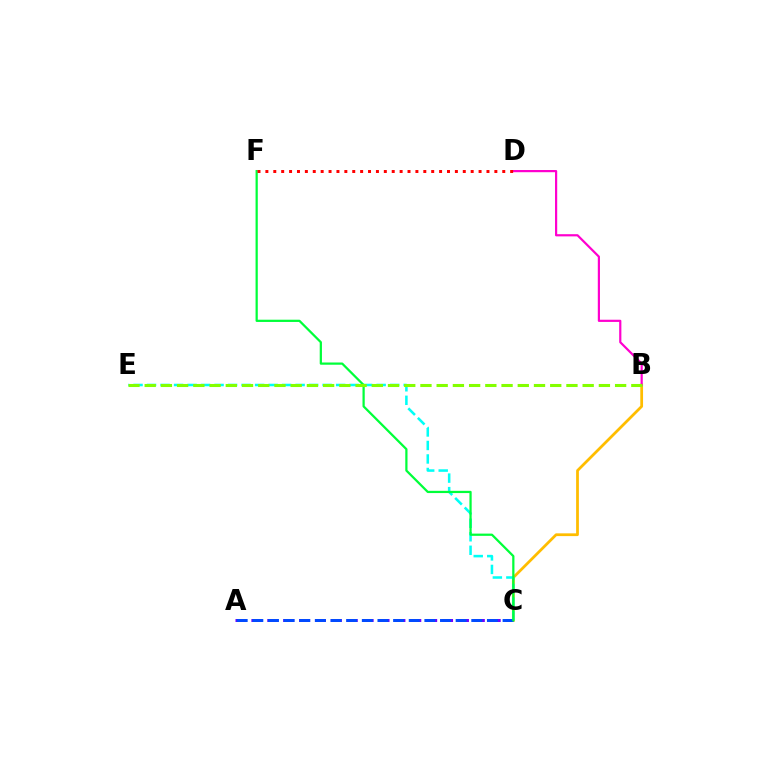{('B', 'C'): [{'color': '#ffbd00', 'line_style': 'solid', 'thickness': 1.99}], ('C', 'E'): [{'color': '#00fff6', 'line_style': 'dashed', 'thickness': 1.83}], ('A', 'C'): [{'color': '#7200ff', 'line_style': 'dashed', 'thickness': 2.16}, {'color': '#004bff', 'line_style': 'dashed', 'thickness': 2.12}], ('C', 'F'): [{'color': '#00ff39', 'line_style': 'solid', 'thickness': 1.61}], ('B', 'D'): [{'color': '#ff00cf', 'line_style': 'solid', 'thickness': 1.58}], ('B', 'E'): [{'color': '#84ff00', 'line_style': 'dashed', 'thickness': 2.2}], ('D', 'F'): [{'color': '#ff0000', 'line_style': 'dotted', 'thickness': 2.15}]}